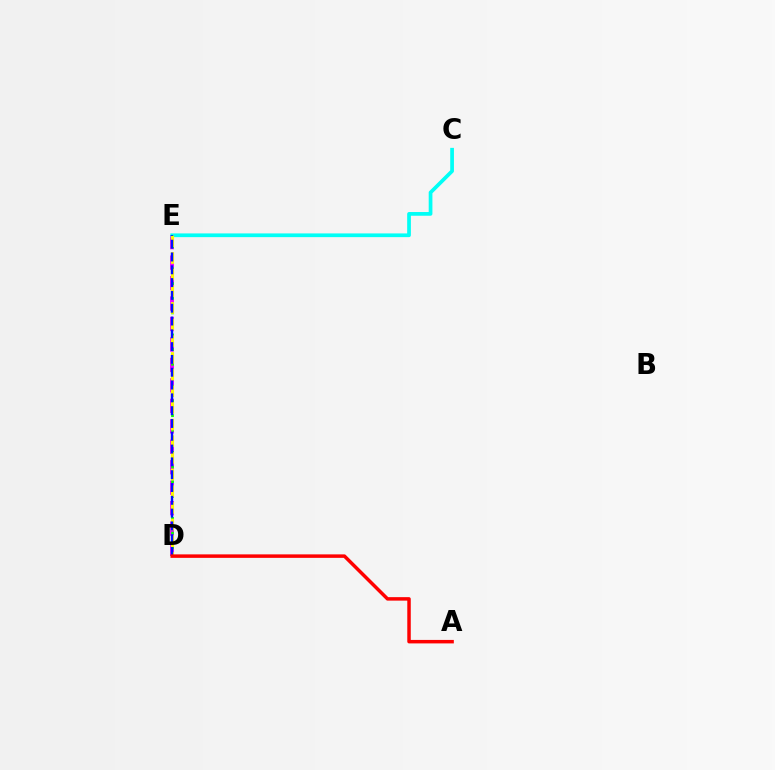{('D', 'E'): [{'color': '#ee00ff', 'line_style': 'dashed', 'thickness': 2.78}, {'color': '#08ff00', 'line_style': 'dotted', 'thickness': 1.99}, {'color': '#fcf500', 'line_style': 'dashed', 'thickness': 2.26}, {'color': '#0010ff', 'line_style': 'dashed', 'thickness': 1.74}], ('C', 'E'): [{'color': '#00fff6', 'line_style': 'solid', 'thickness': 2.68}], ('A', 'D'): [{'color': '#ff0000', 'line_style': 'solid', 'thickness': 2.51}]}